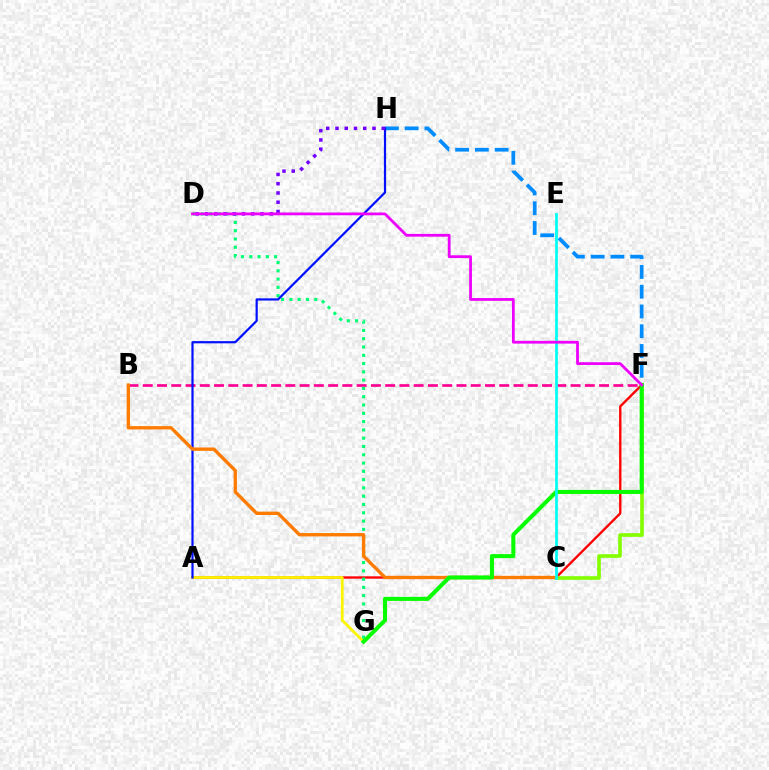{('A', 'F'): [{'color': '#ff0000', 'line_style': 'solid', 'thickness': 1.7}], ('A', 'G'): [{'color': '#fcf500', 'line_style': 'solid', 'thickness': 1.99}], ('F', 'H'): [{'color': '#008cff', 'line_style': 'dashed', 'thickness': 2.69}], ('C', 'F'): [{'color': '#84ff00', 'line_style': 'solid', 'thickness': 2.64}], ('B', 'F'): [{'color': '#ff0094', 'line_style': 'dashed', 'thickness': 1.94}], ('D', 'G'): [{'color': '#00ff74', 'line_style': 'dotted', 'thickness': 2.25}], ('A', 'H'): [{'color': '#0010ff', 'line_style': 'solid', 'thickness': 1.59}], ('B', 'C'): [{'color': '#ff7c00', 'line_style': 'solid', 'thickness': 2.41}], ('F', 'G'): [{'color': '#08ff00', 'line_style': 'solid', 'thickness': 2.92}], ('D', 'H'): [{'color': '#7200ff', 'line_style': 'dotted', 'thickness': 2.51}], ('C', 'E'): [{'color': '#00fff6', 'line_style': 'solid', 'thickness': 1.99}], ('D', 'F'): [{'color': '#ee00ff', 'line_style': 'solid', 'thickness': 2.0}]}